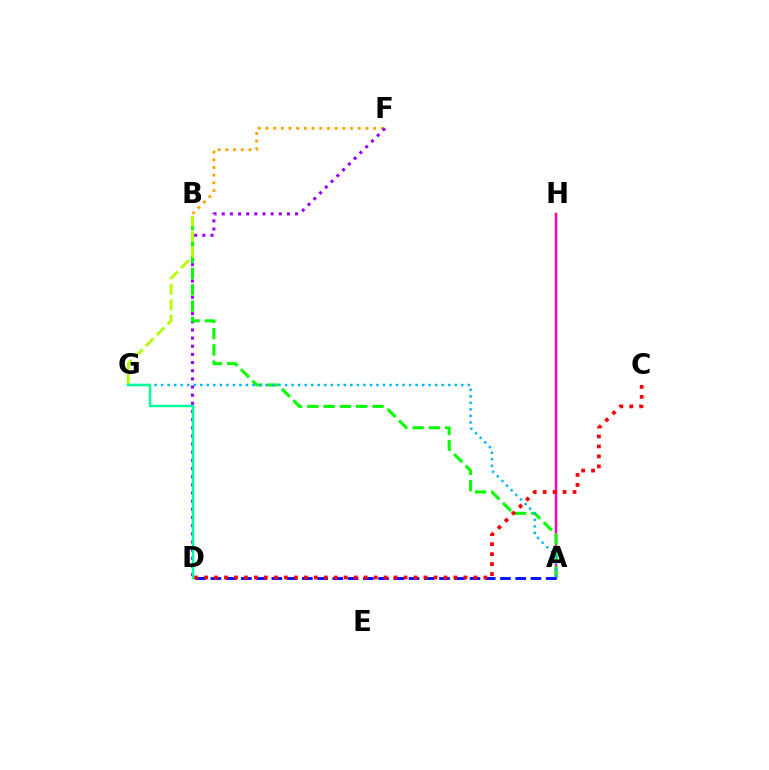{('B', 'F'): [{'color': '#ffa500', 'line_style': 'dotted', 'thickness': 2.09}], ('D', 'F'): [{'color': '#9b00ff', 'line_style': 'dotted', 'thickness': 2.22}], ('A', 'H'): [{'color': '#ff00bd', 'line_style': 'solid', 'thickness': 1.8}], ('A', 'B'): [{'color': '#08ff00', 'line_style': 'dashed', 'thickness': 2.21}], ('A', 'D'): [{'color': '#0010ff', 'line_style': 'dashed', 'thickness': 2.07}], ('B', 'G'): [{'color': '#b3ff00', 'line_style': 'dashed', 'thickness': 2.09}], ('A', 'G'): [{'color': '#00b5ff', 'line_style': 'dotted', 'thickness': 1.77}], ('D', 'G'): [{'color': '#00ff9d', 'line_style': 'solid', 'thickness': 1.79}], ('C', 'D'): [{'color': '#ff0000', 'line_style': 'dotted', 'thickness': 2.71}]}